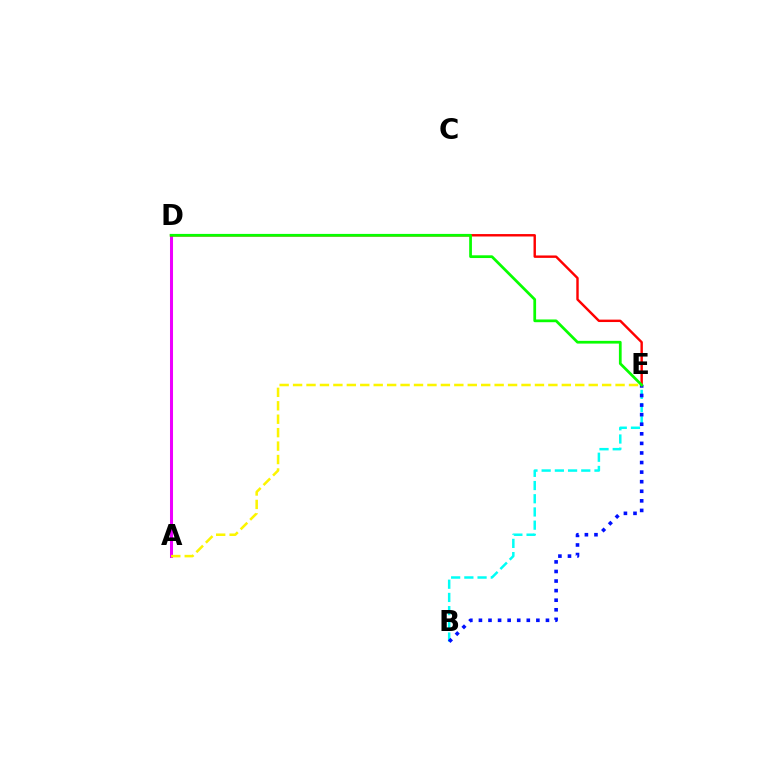{('B', 'E'): [{'color': '#00fff6', 'line_style': 'dashed', 'thickness': 1.79}, {'color': '#0010ff', 'line_style': 'dotted', 'thickness': 2.6}], ('A', 'D'): [{'color': '#ee00ff', 'line_style': 'solid', 'thickness': 2.18}], ('D', 'E'): [{'color': '#ff0000', 'line_style': 'solid', 'thickness': 1.74}, {'color': '#08ff00', 'line_style': 'solid', 'thickness': 1.97}], ('A', 'E'): [{'color': '#fcf500', 'line_style': 'dashed', 'thickness': 1.83}]}